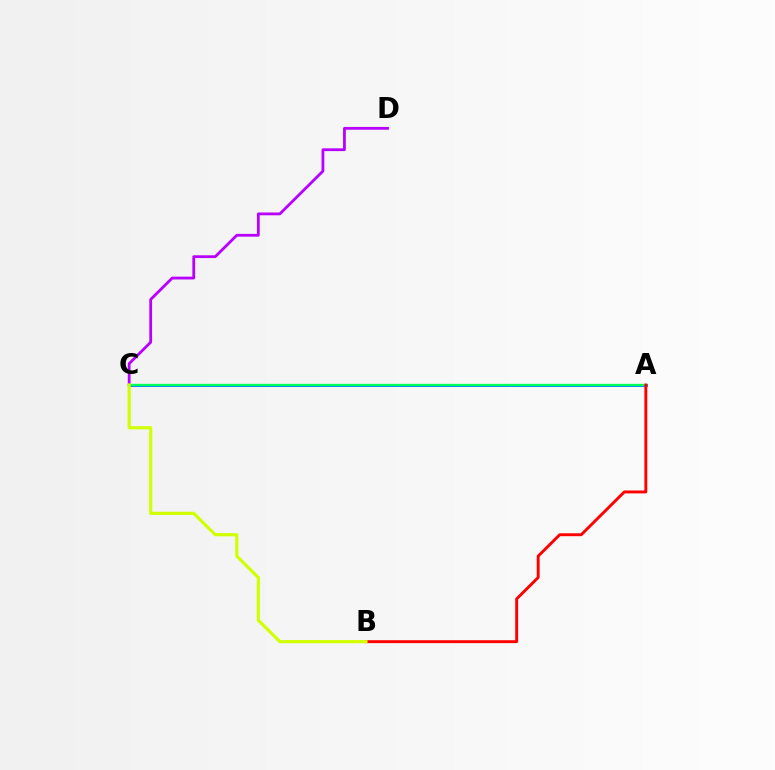{('A', 'C'): [{'color': '#0074ff', 'line_style': 'solid', 'thickness': 2.05}, {'color': '#00ff5c', 'line_style': 'solid', 'thickness': 1.67}], ('C', 'D'): [{'color': '#b900ff', 'line_style': 'solid', 'thickness': 2.01}], ('A', 'B'): [{'color': '#ff0000', 'line_style': 'solid', 'thickness': 2.09}], ('B', 'C'): [{'color': '#d1ff00', 'line_style': 'solid', 'thickness': 2.27}]}